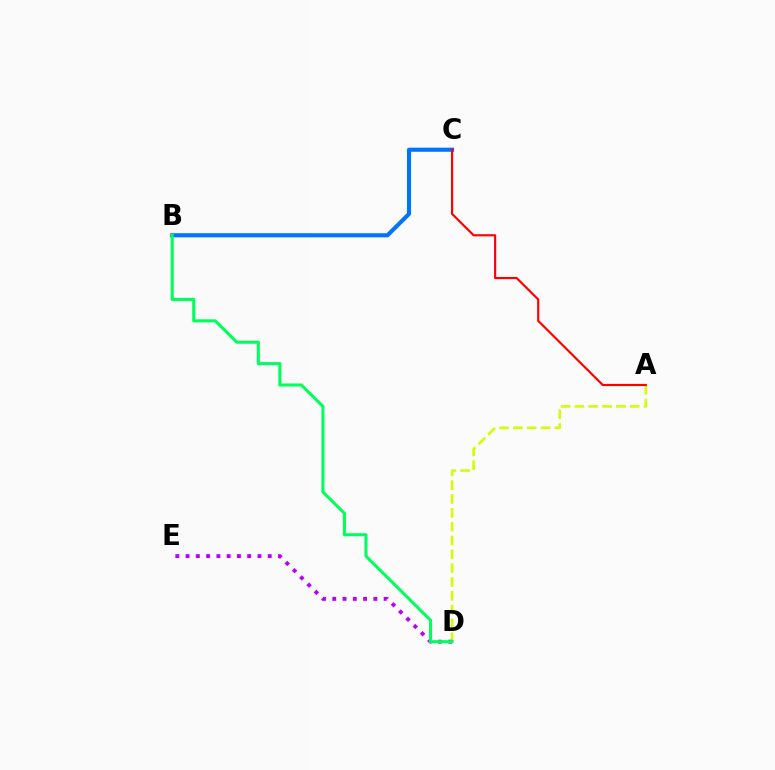{('A', 'D'): [{'color': '#d1ff00', 'line_style': 'dashed', 'thickness': 1.88}], ('B', 'C'): [{'color': '#0074ff', 'line_style': 'solid', 'thickness': 2.95}], ('D', 'E'): [{'color': '#b900ff', 'line_style': 'dotted', 'thickness': 2.79}], ('A', 'C'): [{'color': '#ff0000', 'line_style': 'solid', 'thickness': 1.56}], ('B', 'D'): [{'color': '#00ff5c', 'line_style': 'solid', 'thickness': 2.2}]}